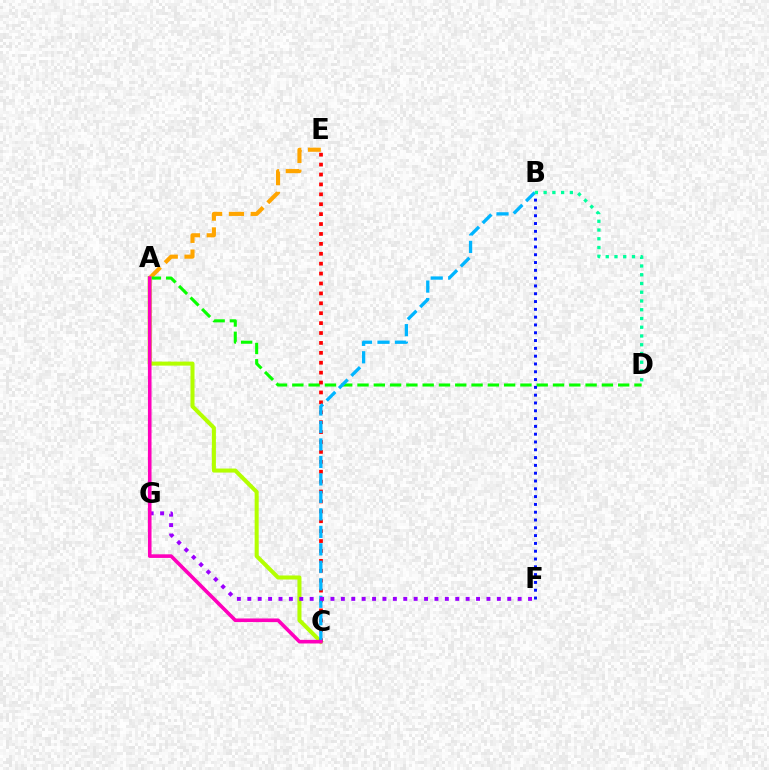{('A', 'E'): [{'color': '#ffa500', 'line_style': 'dashed', 'thickness': 2.96}], ('A', 'D'): [{'color': '#08ff00', 'line_style': 'dashed', 'thickness': 2.21}], ('A', 'C'): [{'color': '#b3ff00', 'line_style': 'solid', 'thickness': 2.9}, {'color': '#ff00bd', 'line_style': 'solid', 'thickness': 2.6}], ('C', 'E'): [{'color': '#ff0000', 'line_style': 'dotted', 'thickness': 2.69}], ('B', 'F'): [{'color': '#0010ff', 'line_style': 'dotted', 'thickness': 2.12}], ('B', 'C'): [{'color': '#00b5ff', 'line_style': 'dashed', 'thickness': 2.37}], ('B', 'D'): [{'color': '#00ff9d', 'line_style': 'dotted', 'thickness': 2.38}], ('F', 'G'): [{'color': '#9b00ff', 'line_style': 'dotted', 'thickness': 2.83}]}